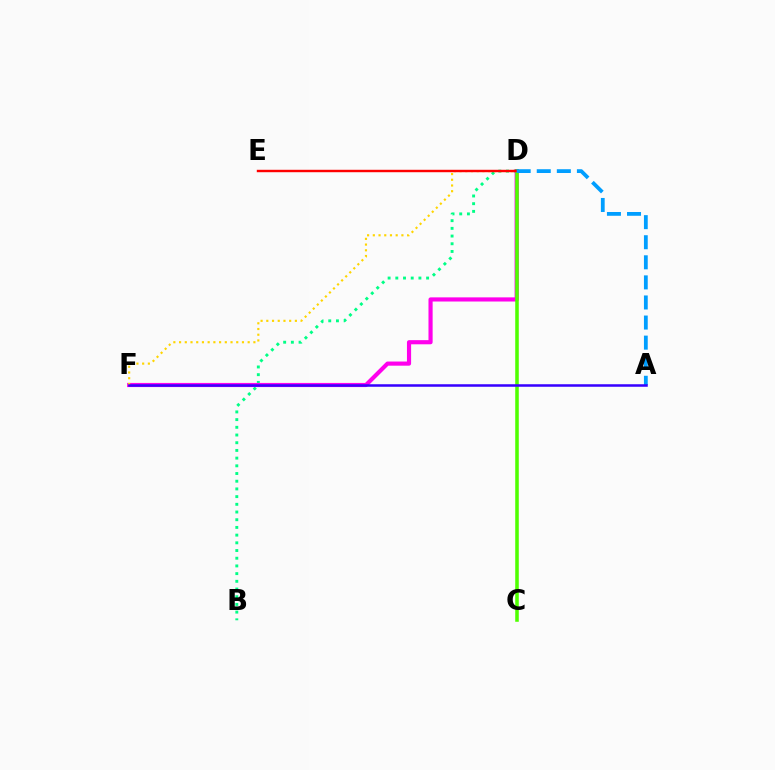{('B', 'D'): [{'color': '#00ff86', 'line_style': 'dotted', 'thickness': 2.09}], ('D', 'F'): [{'color': '#ff00ed', 'line_style': 'solid', 'thickness': 2.99}, {'color': '#ffd500', 'line_style': 'dotted', 'thickness': 1.55}], ('C', 'D'): [{'color': '#4fff00', 'line_style': 'solid', 'thickness': 2.56}], ('D', 'E'): [{'color': '#ff0000', 'line_style': 'solid', 'thickness': 1.74}], ('A', 'D'): [{'color': '#009eff', 'line_style': 'dashed', 'thickness': 2.73}], ('A', 'F'): [{'color': '#3700ff', 'line_style': 'solid', 'thickness': 1.82}]}